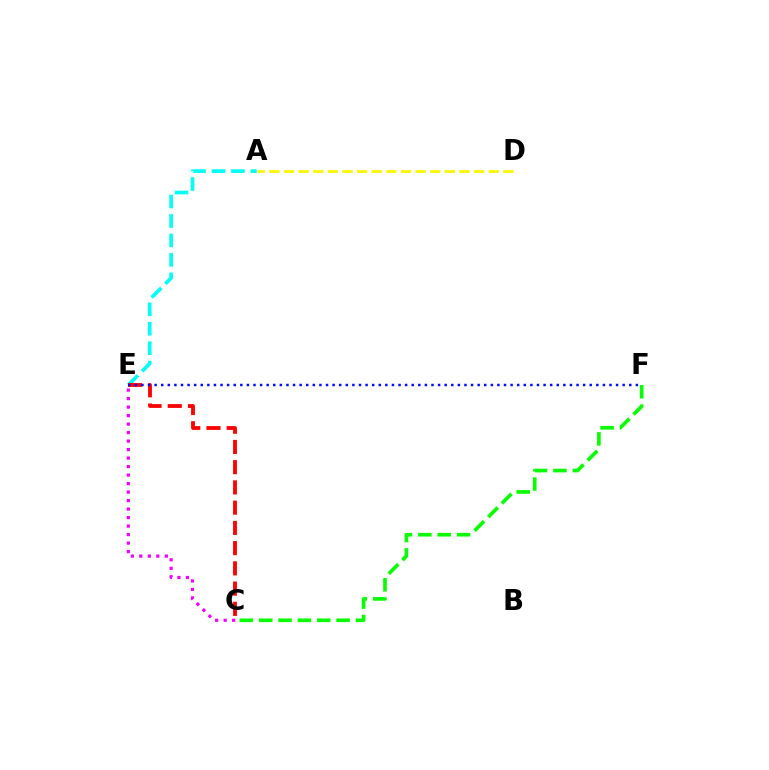{('A', 'E'): [{'color': '#00fff6', 'line_style': 'dashed', 'thickness': 2.64}], ('C', 'E'): [{'color': '#ee00ff', 'line_style': 'dotted', 'thickness': 2.31}, {'color': '#ff0000', 'line_style': 'dashed', 'thickness': 2.75}], ('A', 'D'): [{'color': '#fcf500', 'line_style': 'dashed', 'thickness': 1.99}], ('E', 'F'): [{'color': '#0010ff', 'line_style': 'dotted', 'thickness': 1.79}], ('C', 'F'): [{'color': '#08ff00', 'line_style': 'dashed', 'thickness': 2.63}]}